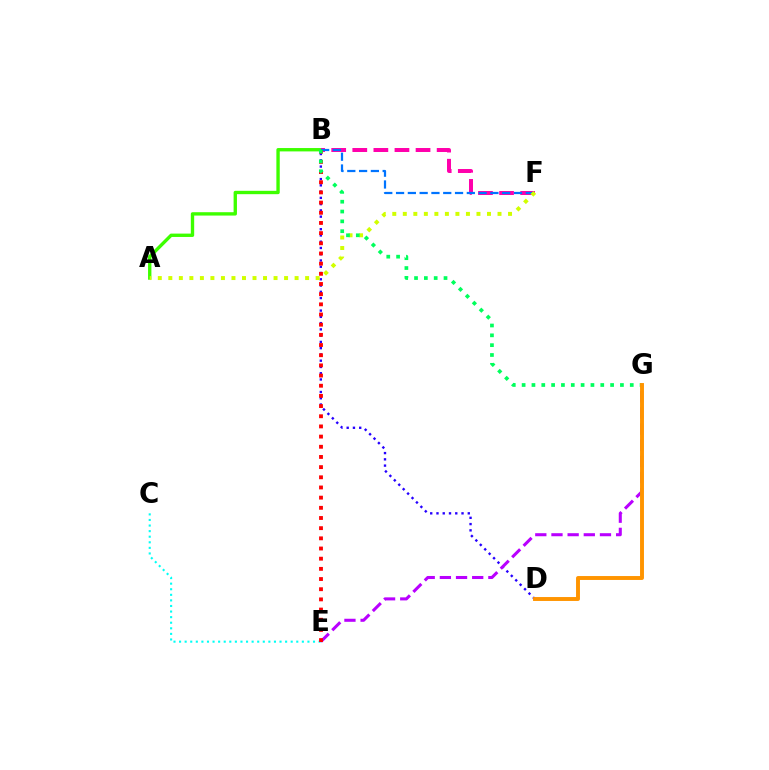{('A', 'B'): [{'color': '#3dff00', 'line_style': 'solid', 'thickness': 2.42}], ('B', 'D'): [{'color': '#2500ff', 'line_style': 'dotted', 'thickness': 1.7}], ('C', 'E'): [{'color': '#00fff6', 'line_style': 'dotted', 'thickness': 1.52}], ('B', 'F'): [{'color': '#ff00ac', 'line_style': 'dashed', 'thickness': 2.86}, {'color': '#0074ff', 'line_style': 'dashed', 'thickness': 1.6}], ('E', 'G'): [{'color': '#b900ff', 'line_style': 'dashed', 'thickness': 2.2}], ('B', 'E'): [{'color': '#ff0000', 'line_style': 'dotted', 'thickness': 2.76}], ('A', 'F'): [{'color': '#d1ff00', 'line_style': 'dotted', 'thickness': 2.86}], ('B', 'G'): [{'color': '#00ff5c', 'line_style': 'dotted', 'thickness': 2.67}], ('D', 'G'): [{'color': '#ff9400', 'line_style': 'solid', 'thickness': 2.82}]}